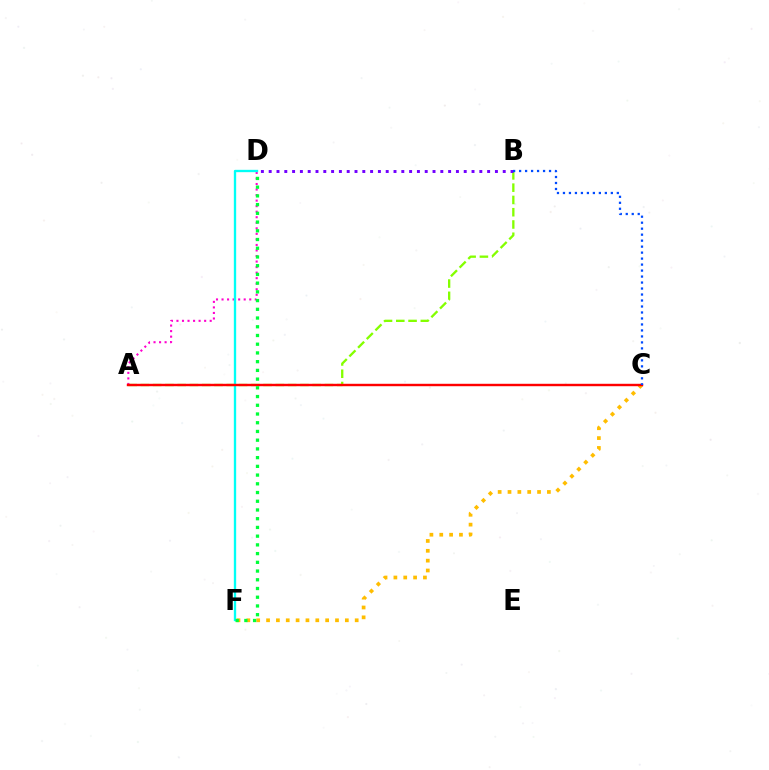{('A', 'D'): [{'color': '#ff00cf', 'line_style': 'dotted', 'thickness': 1.51}], ('C', 'F'): [{'color': '#ffbd00', 'line_style': 'dotted', 'thickness': 2.68}], ('A', 'B'): [{'color': '#84ff00', 'line_style': 'dashed', 'thickness': 1.67}], ('D', 'F'): [{'color': '#00fff6', 'line_style': 'solid', 'thickness': 1.68}, {'color': '#00ff39', 'line_style': 'dotted', 'thickness': 2.37}], ('A', 'C'): [{'color': '#ff0000', 'line_style': 'solid', 'thickness': 1.75}], ('B', 'D'): [{'color': '#7200ff', 'line_style': 'dotted', 'thickness': 2.12}], ('B', 'C'): [{'color': '#004bff', 'line_style': 'dotted', 'thickness': 1.63}]}